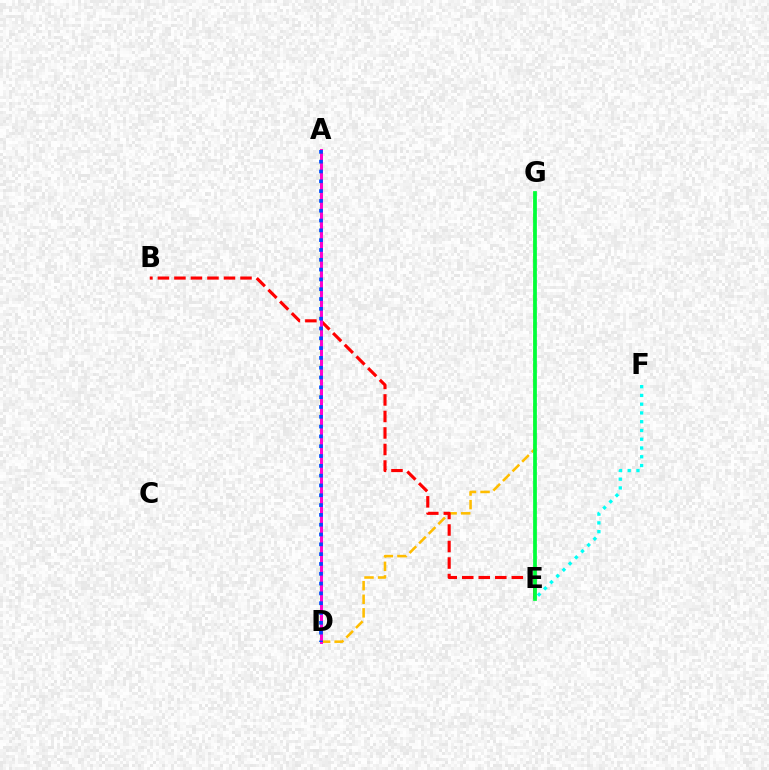{('D', 'G'): [{'color': '#ffbd00', 'line_style': 'dashed', 'thickness': 1.84}], ('B', 'E'): [{'color': '#ff0000', 'line_style': 'dashed', 'thickness': 2.24}], ('A', 'D'): [{'color': '#7200ff', 'line_style': 'dashed', 'thickness': 2.02}, {'color': '#84ff00', 'line_style': 'dotted', 'thickness': 1.63}, {'color': '#ff00cf', 'line_style': 'solid', 'thickness': 2.12}, {'color': '#004bff', 'line_style': 'dotted', 'thickness': 2.67}], ('E', 'G'): [{'color': '#00ff39', 'line_style': 'solid', 'thickness': 2.7}], ('E', 'F'): [{'color': '#00fff6', 'line_style': 'dotted', 'thickness': 2.38}]}